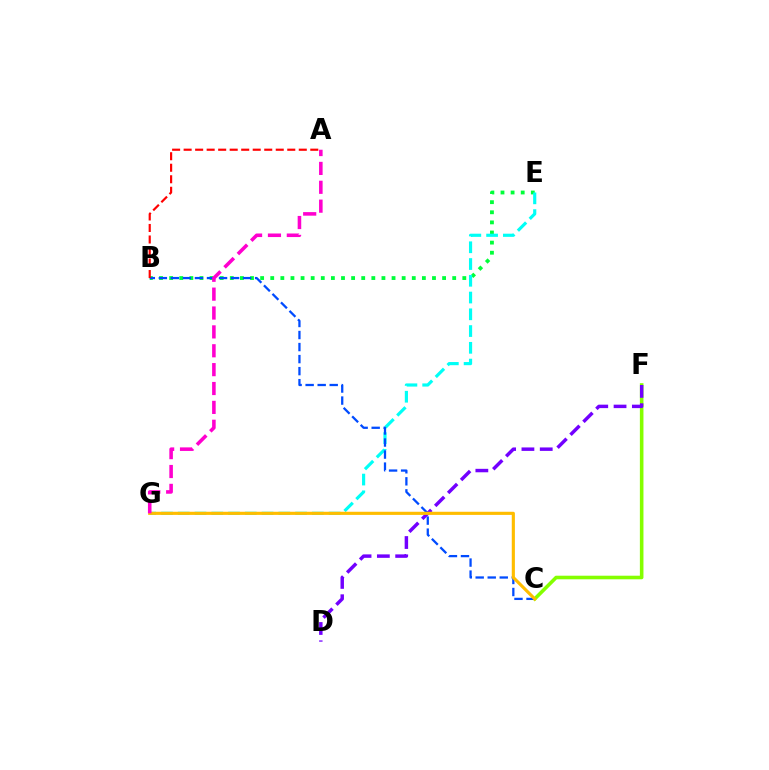{('C', 'F'): [{'color': '#84ff00', 'line_style': 'solid', 'thickness': 2.58}], ('B', 'E'): [{'color': '#00ff39', 'line_style': 'dotted', 'thickness': 2.75}], ('E', 'G'): [{'color': '#00fff6', 'line_style': 'dashed', 'thickness': 2.28}], ('D', 'F'): [{'color': '#7200ff', 'line_style': 'dashed', 'thickness': 2.49}], ('B', 'C'): [{'color': '#004bff', 'line_style': 'dashed', 'thickness': 1.64}], ('A', 'B'): [{'color': '#ff0000', 'line_style': 'dashed', 'thickness': 1.56}], ('C', 'G'): [{'color': '#ffbd00', 'line_style': 'solid', 'thickness': 2.26}], ('A', 'G'): [{'color': '#ff00cf', 'line_style': 'dashed', 'thickness': 2.56}]}